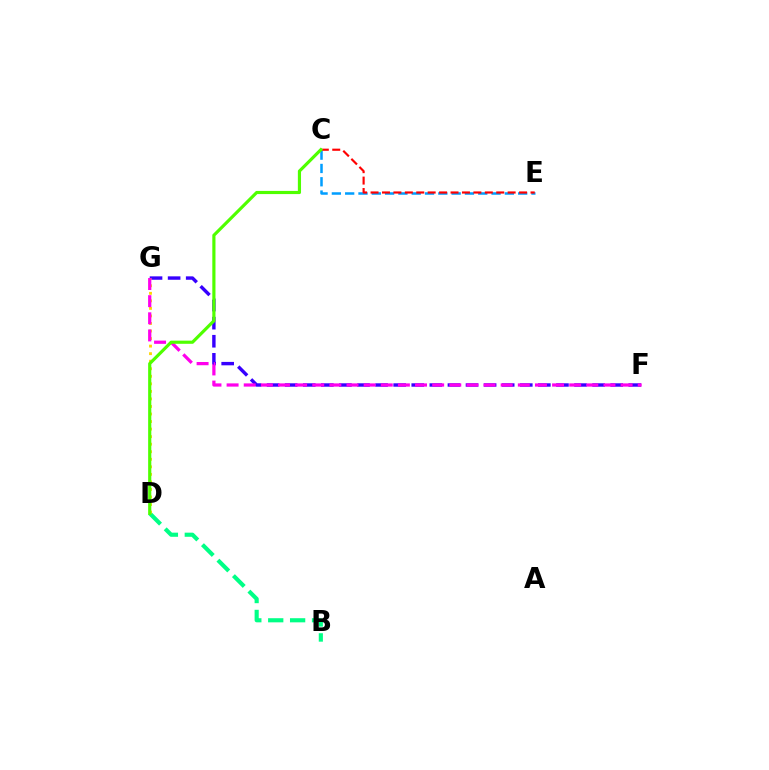{('C', 'E'): [{'color': '#009eff', 'line_style': 'dashed', 'thickness': 1.81}, {'color': '#ff0000', 'line_style': 'dashed', 'thickness': 1.55}], ('F', 'G'): [{'color': '#3700ff', 'line_style': 'dashed', 'thickness': 2.46}, {'color': '#ff00ed', 'line_style': 'dashed', 'thickness': 2.33}], ('B', 'D'): [{'color': '#00ff86', 'line_style': 'dashed', 'thickness': 2.97}], ('D', 'G'): [{'color': '#ffd500', 'line_style': 'dotted', 'thickness': 2.05}], ('C', 'D'): [{'color': '#4fff00', 'line_style': 'solid', 'thickness': 2.28}]}